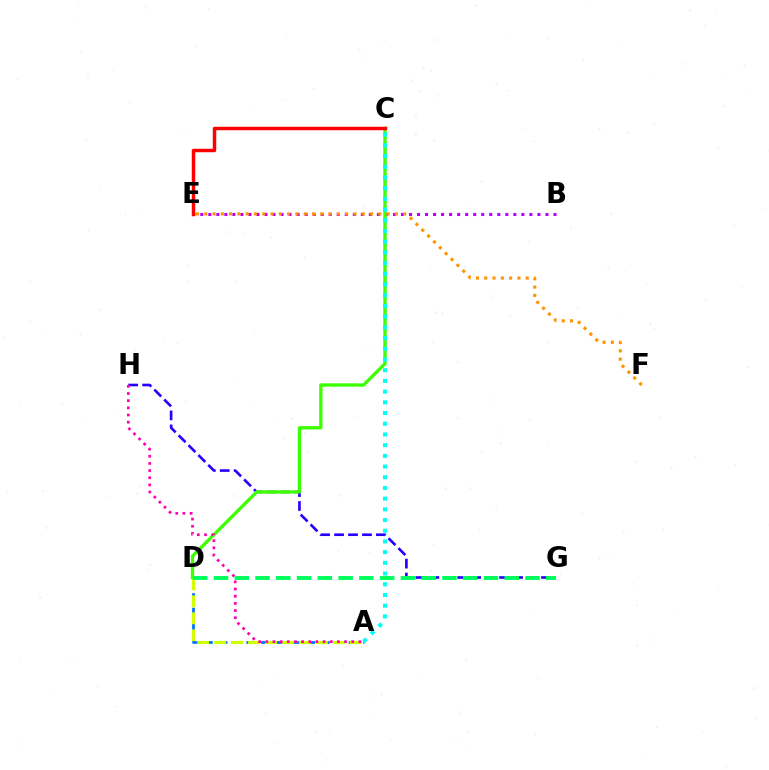{('B', 'E'): [{'color': '#b900ff', 'line_style': 'dotted', 'thickness': 2.18}], ('G', 'H'): [{'color': '#2500ff', 'line_style': 'dashed', 'thickness': 1.9}], ('A', 'D'): [{'color': '#0074ff', 'line_style': 'dashed', 'thickness': 1.99}, {'color': '#d1ff00', 'line_style': 'dashed', 'thickness': 2.3}], ('C', 'D'): [{'color': '#3dff00', 'line_style': 'solid', 'thickness': 2.4}], ('A', 'C'): [{'color': '#00fff6', 'line_style': 'dotted', 'thickness': 2.91}], ('D', 'G'): [{'color': '#00ff5c', 'line_style': 'dashed', 'thickness': 2.82}], ('A', 'H'): [{'color': '#ff00ac', 'line_style': 'dotted', 'thickness': 1.95}], ('E', 'F'): [{'color': '#ff9400', 'line_style': 'dotted', 'thickness': 2.25}], ('C', 'E'): [{'color': '#ff0000', 'line_style': 'solid', 'thickness': 2.49}]}